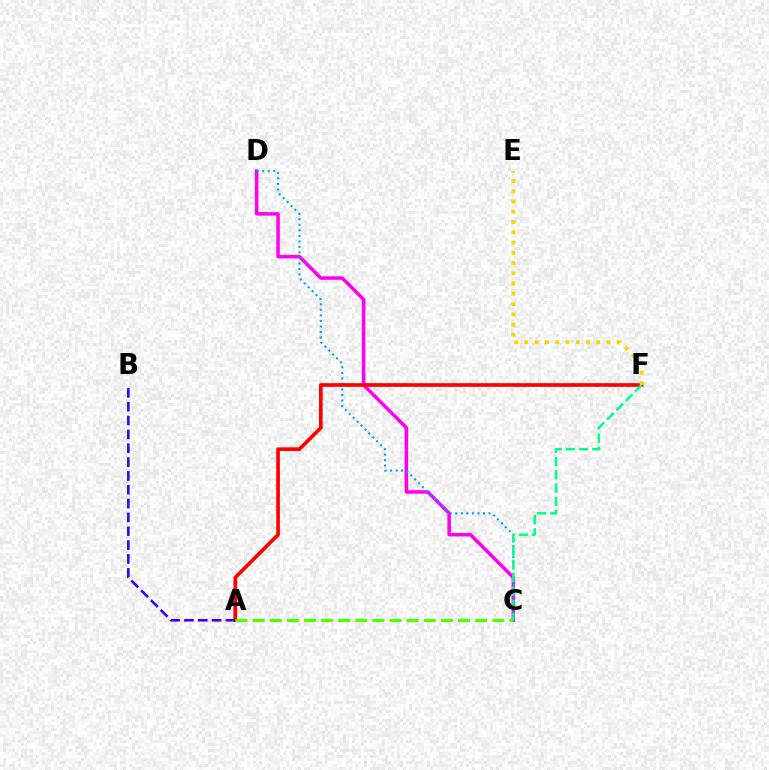{('C', 'D'): [{'color': '#ff00ed', 'line_style': 'solid', 'thickness': 2.53}, {'color': '#009eff', 'line_style': 'dotted', 'thickness': 1.5}], ('A', 'F'): [{'color': '#ff0000', 'line_style': 'solid', 'thickness': 2.64}], ('A', 'B'): [{'color': '#3700ff', 'line_style': 'dashed', 'thickness': 1.88}], ('A', 'C'): [{'color': '#4fff00', 'line_style': 'dashed', 'thickness': 2.33}], ('C', 'F'): [{'color': '#00ff86', 'line_style': 'dashed', 'thickness': 1.8}], ('E', 'F'): [{'color': '#ffd500', 'line_style': 'dotted', 'thickness': 2.79}]}